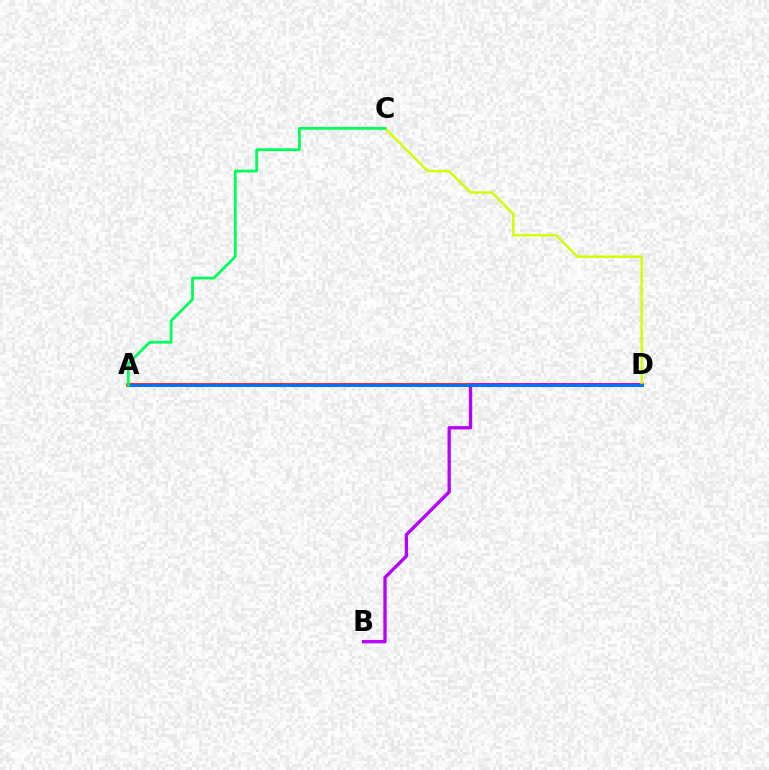{('A', 'D'): [{'color': '#ff0000', 'line_style': 'solid', 'thickness': 2.62}, {'color': '#0074ff', 'line_style': 'solid', 'thickness': 2.07}], ('B', 'D'): [{'color': '#b900ff', 'line_style': 'solid', 'thickness': 2.39}], ('C', 'D'): [{'color': '#d1ff00', 'line_style': 'solid', 'thickness': 1.74}], ('A', 'C'): [{'color': '#00ff5c', 'line_style': 'solid', 'thickness': 2.01}]}